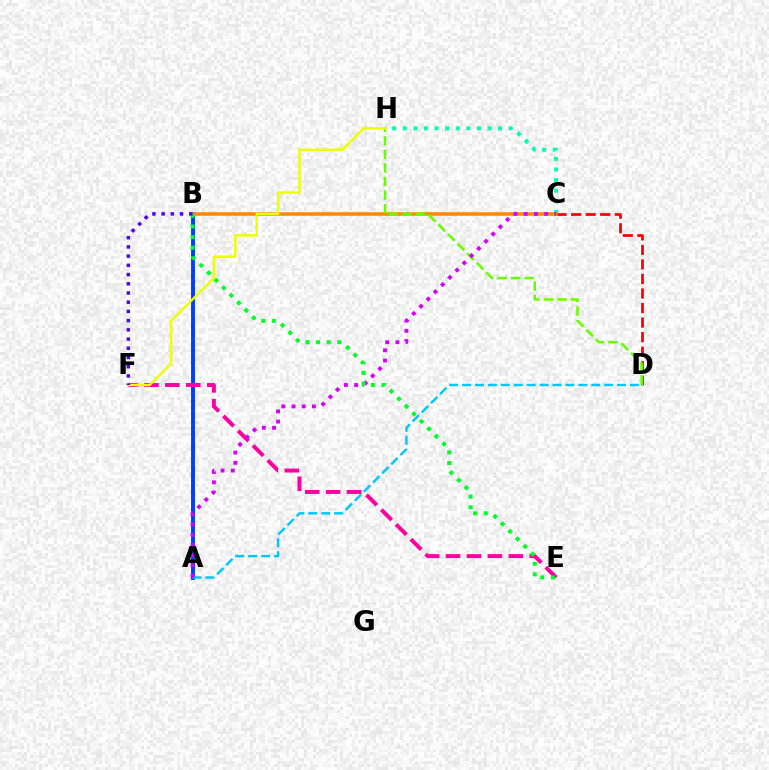{('C', 'H'): [{'color': '#00ffaf', 'line_style': 'dotted', 'thickness': 2.88}], ('C', 'D'): [{'color': '#ff0000', 'line_style': 'dashed', 'thickness': 1.98}], ('A', 'B'): [{'color': '#003fff', 'line_style': 'solid', 'thickness': 2.81}], ('A', 'D'): [{'color': '#00c7ff', 'line_style': 'dashed', 'thickness': 1.75}], ('B', 'C'): [{'color': '#ff8800', 'line_style': 'solid', 'thickness': 2.53}], ('E', 'F'): [{'color': '#ff00a0', 'line_style': 'dashed', 'thickness': 2.84}], ('D', 'H'): [{'color': '#66ff00', 'line_style': 'dashed', 'thickness': 1.84}], ('A', 'C'): [{'color': '#d600ff', 'line_style': 'dotted', 'thickness': 2.77}], ('F', 'H'): [{'color': '#eeff00', 'line_style': 'solid', 'thickness': 1.74}], ('B', 'E'): [{'color': '#00ff27', 'line_style': 'dotted', 'thickness': 2.89}], ('B', 'F'): [{'color': '#4f00ff', 'line_style': 'dotted', 'thickness': 2.5}]}